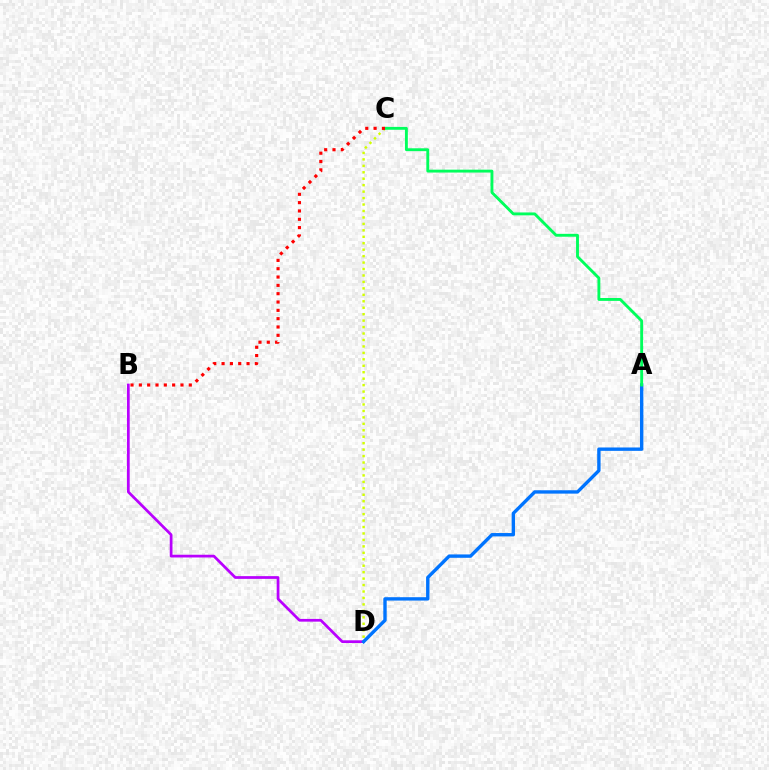{('B', 'D'): [{'color': '#b900ff', 'line_style': 'solid', 'thickness': 1.97}], ('A', 'D'): [{'color': '#0074ff', 'line_style': 'solid', 'thickness': 2.43}], ('C', 'D'): [{'color': '#d1ff00', 'line_style': 'dotted', 'thickness': 1.75}], ('A', 'C'): [{'color': '#00ff5c', 'line_style': 'solid', 'thickness': 2.07}], ('B', 'C'): [{'color': '#ff0000', 'line_style': 'dotted', 'thickness': 2.26}]}